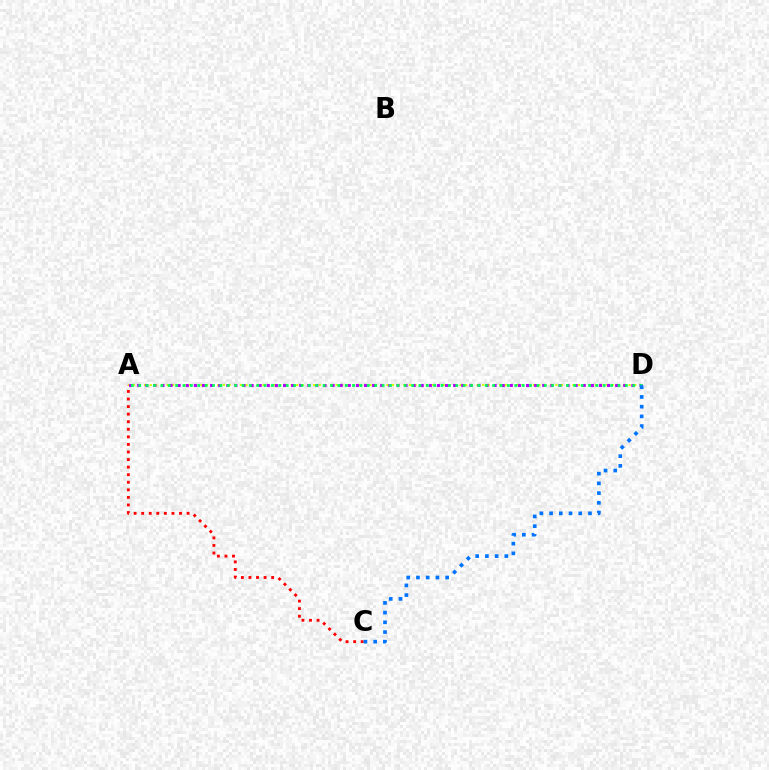{('A', 'C'): [{'color': '#ff0000', 'line_style': 'dotted', 'thickness': 2.06}], ('A', 'D'): [{'color': '#d1ff00', 'line_style': 'dotted', 'thickness': 1.53}, {'color': '#b900ff', 'line_style': 'dotted', 'thickness': 2.2}, {'color': '#00ff5c', 'line_style': 'dotted', 'thickness': 2.0}], ('C', 'D'): [{'color': '#0074ff', 'line_style': 'dotted', 'thickness': 2.64}]}